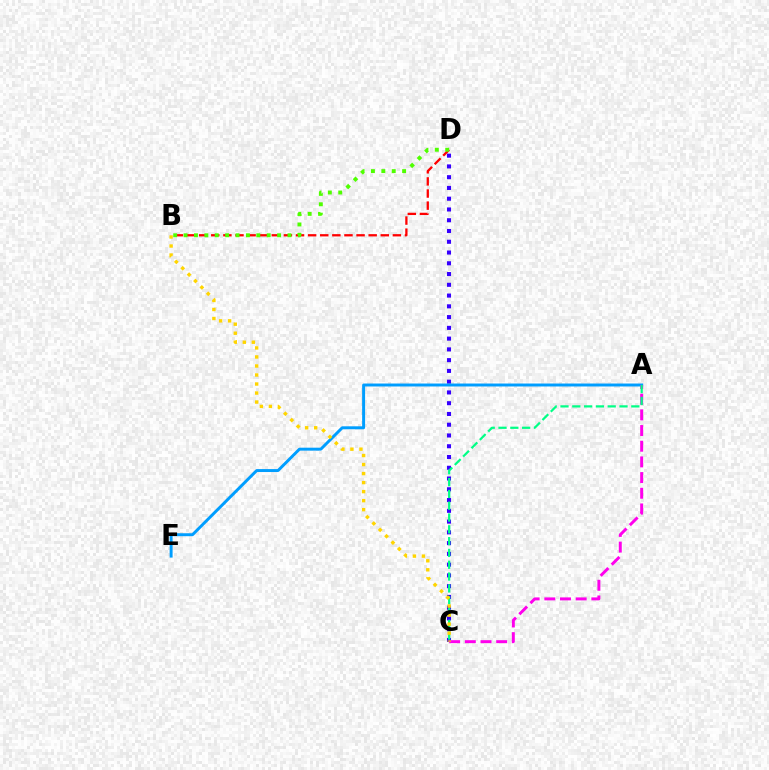{('C', 'D'): [{'color': '#3700ff', 'line_style': 'dotted', 'thickness': 2.92}], ('A', 'E'): [{'color': '#009eff', 'line_style': 'solid', 'thickness': 2.13}], ('A', 'C'): [{'color': '#ff00ed', 'line_style': 'dashed', 'thickness': 2.13}, {'color': '#00ff86', 'line_style': 'dashed', 'thickness': 1.6}], ('B', 'D'): [{'color': '#ff0000', 'line_style': 'dashed', 'thickness': 1.64}, {'color': '#4fff00', 'line_style': 'dotted', 'thickness': 2.82}], ('B', 'C'): [{'color': '#ffd500', 'line_style': 'dotted', 'thickness': 2.45}]}